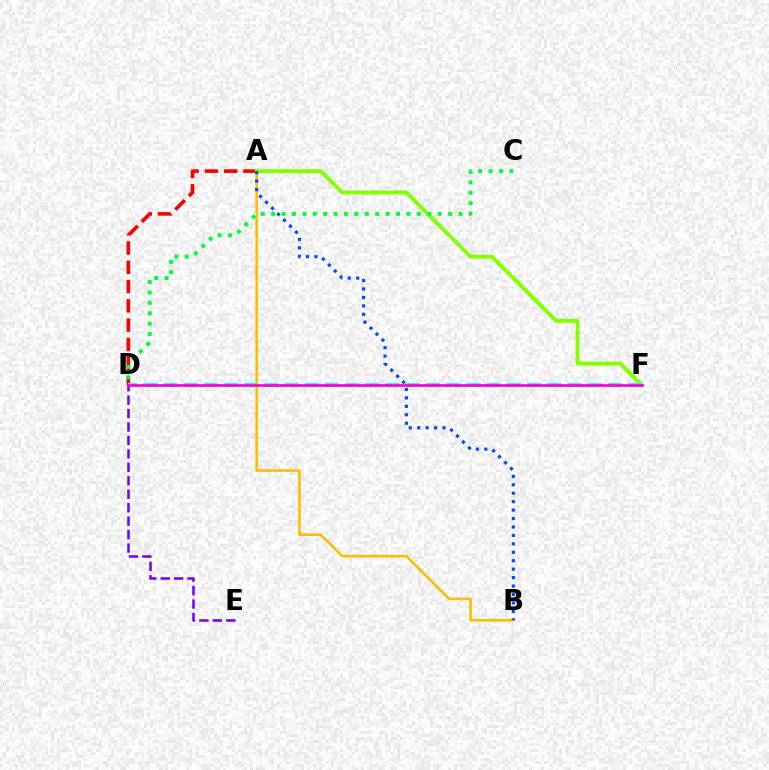{('A', 'B'): [{'color': '#ffbd00', 'line_style': 'solid', 'thickness': 1.86}, {'color': '#004bff', 'line_style': 'dotted', 'thickness': 2.29}], ('A', 'D'): [{'color': '#ff0000', 'line_style': 'dashed', 'thickness': 2.62}], ('A', 'F'): [{'color': '#84ff00', 'line_style': 'solid', 'thickness': 2.77}], ('D', 'F'): [{'color': '#00fff6', 'line_style': 'dashed', 'thickness': 2.74}, {'color': '#ff00cf', 'line_style': 'solid', 'thickness': 1.94}], ('D', 'E'): [{'color': '#7200ff', 'line_style': 'dashed', 'thickness': 1.83}], ('C', 'D'): [{'color': '#00ff39', 'line_style': 'dotted', 'thickness': 2.83}]}